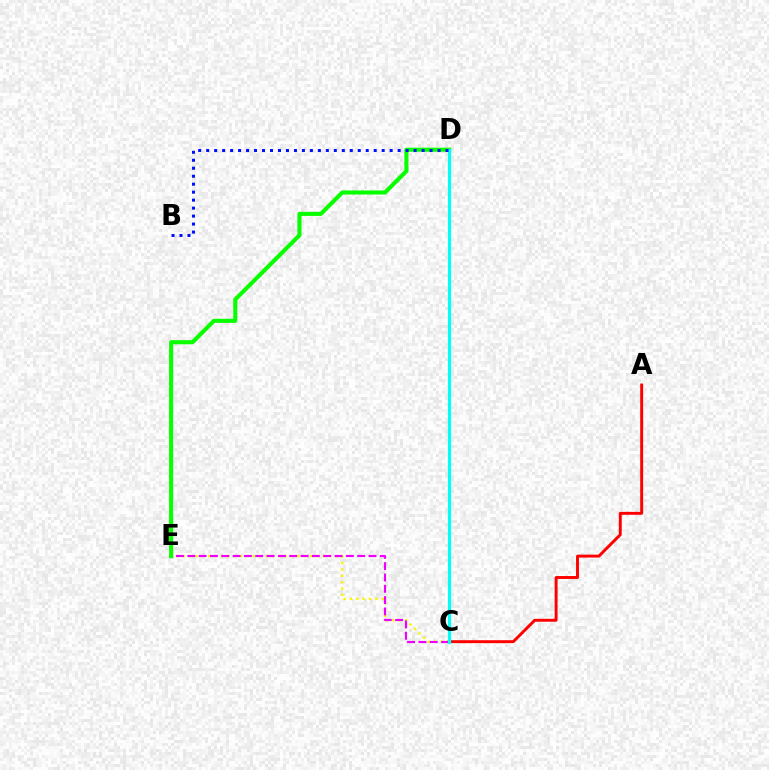{('C', 'E'): [{'color': '#fcf500', 'line_style': 'dotted', 'thickness': 1.73}, {'color': '#ee00ff', 'line_style': 'dashed', 'thickness': 1.54}], ('D', 'E'): [{'color': '#08ff00', 'line_style': 'solid', 'thickness': 2.95}], ('A', 'C'): [{'color': '#ff0000', 'line_style': 'solid', 'thickness': 2.11}], ('C', 'D'): [{'color': '#00fff6', 'line_style': 'solid', 'thickness': 2.3}], ('B', 'D'): [{'color': '#0010ff', 'line_style': 'dotted', 'thickness': 2.17}]}